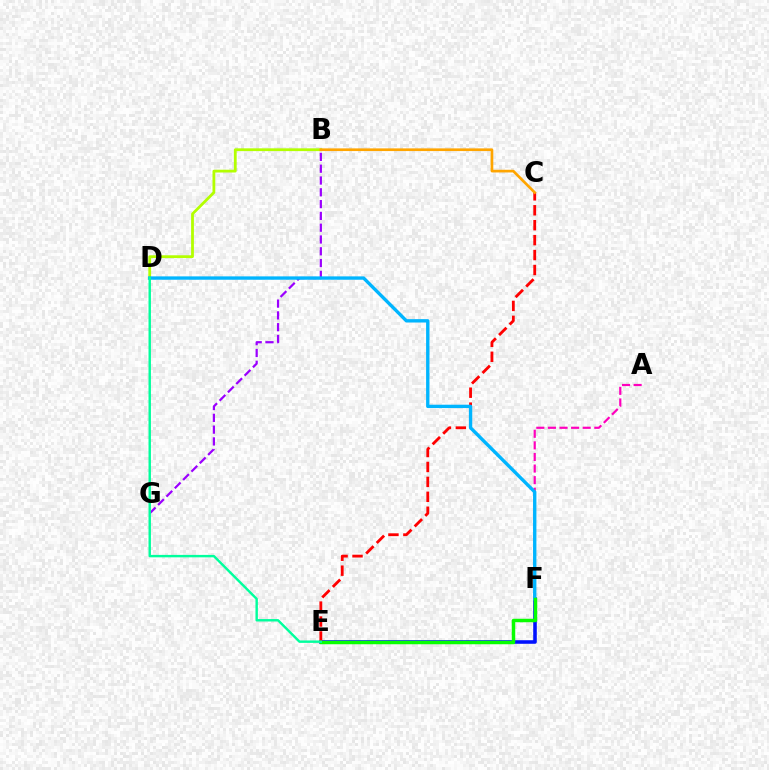{('B', 'D'): [{'color': '#b3ff00', 'line_style': 'solid', 'thickness': 2.01}], ('E', 'F'): [{'color': '#0010ff', 'line_style': 'solid', 'thickness': 2.57}, {'color': '#08ff00', 'line_style': 'solid', 'thickness': 2.49}], ('B', 'G'): [{'color': '#9b00ff', 'line_style': 'dashed', 'thickness': 1.6}], ('A', 'F'): [{'color': '#ff00bd', 'line_style': 'dashed', 'thickness': 1.58}], ('C', 'E'): [{'color': '#ff0000', 'line_style': 'dashed', 'thickness': 2.03}], ('D', 'F'): [{'color': '#00b5ff', 'line_style': 'solid', 'thickness': 2.42}], ('B', 'C'): [{'color': '#ffa500', 'line_style': 'solid', 'thickness': 1.93}], ('D', 'E'): [{'color': '#00ff9d', 'line_style': 'solid', 'thickness': 1.74}]}